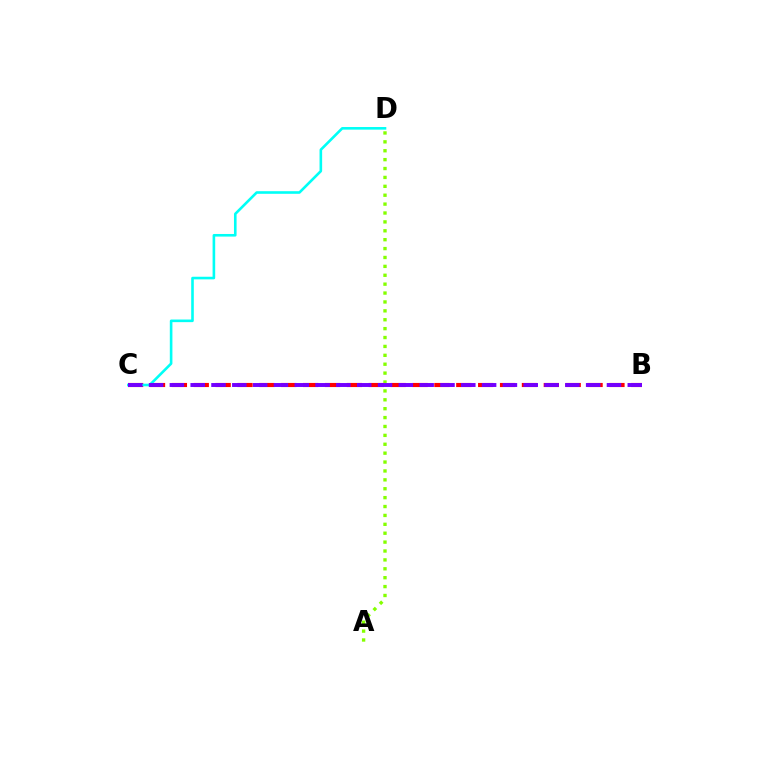{('A', 'D'): [{'color': '#84ff00', 'line_style': 'dotted', 'thickness': 2.42}], ('B', 'C'): [{'color': '#ff0000', 'line_style': 'dashed', 'thickness': 2.97}, {'color': '#7200ff', 'line_style': 'dashed', 'thickness': 2.83}], ('C', 'D'): [{'color': '#00fff6', 'line_style': 'solid', 'thickness': 1.88}]}